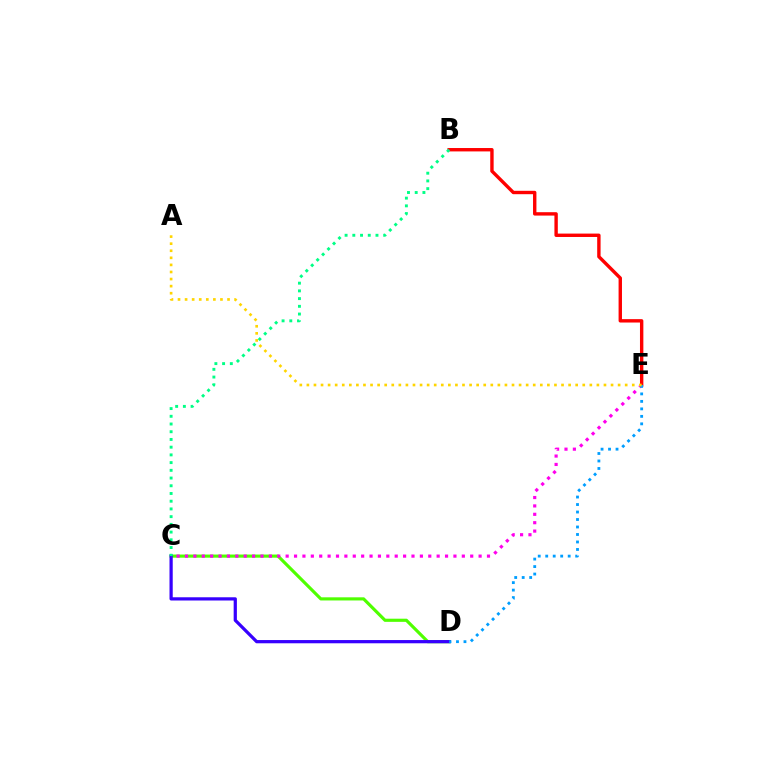{('C', 'D'): [{'color': '#4fff00', 'line_style': 'solid', 'thickness': 2.27}, {'color': '#3700ff', 'line_style': 'solid', 'thickness': 2.32}], ('C', 'E'): [{'color': '#ff00ed', 'line_style': 'dotted', 'thickness': 2.28}], ('B', 'E'): [{'color': '#ff0000', 'line_style': 'solid', 'thickness': 2.44}], ('D', 'E'): [{'color': '#009eff', 'line_style': 'dotted', 'thickness': 2.03}], ('A', 'E'): [{'color': '#ffd500', 'line_style': 'dotted', 'thickness': 1.92}], ('B', 'C'): [{'color': '#00ff86', 'line_style': 'dotted', 'thickness': 2.1}]}